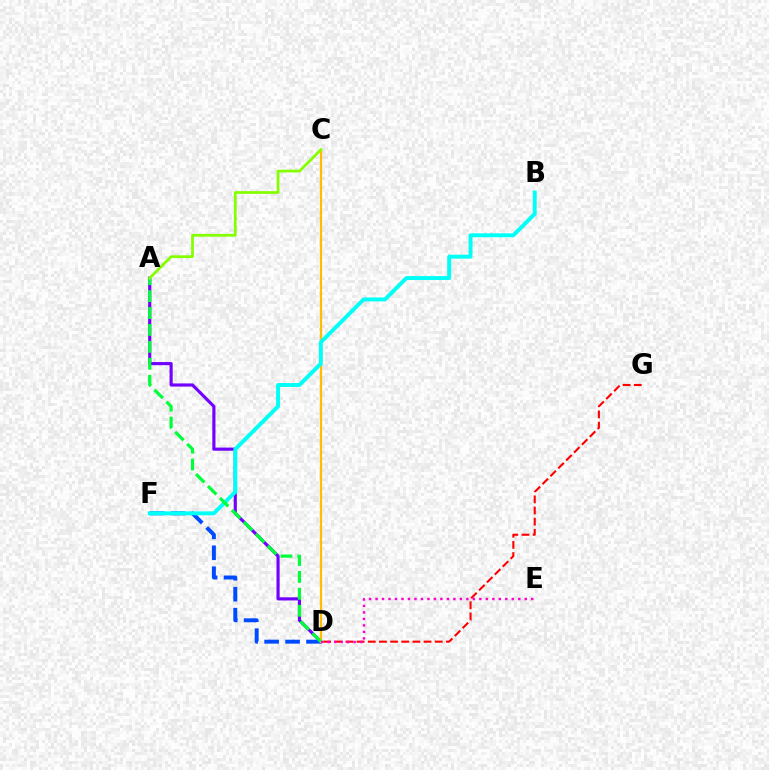{('A', 'D'): [{'color': '#7200ff', 'line_style': 'solid', 'thickness': 2.26}, {'color': '#00ff39', 'line_style': 'dashed', 'thickness': 2.3}], ('D', 'F'): [{'color': '#004bff', 'line_style': 'dashed', 'thickness': 2.85}], ('D', 'G'): [{'color': '#ff0000', 'line_style': 'dashed', 'thickness': 1.52}], ('C', 'D'): [{'color': '#ffbd00', 'line_style': 'solid', 'thickness': 1.62}], ('B', 'F'): [{'color': '#00fff6', 'line_style': 'solid', 'thickness': 2.83}], ('D', 'E'): [{'color': '#ff00cf', 'line_style': 'dotted', 'thickness': 1.76}], ('A', 'C'): [{'color': '#84ff00', 'line_style': 'solid', 'thickness': 1.97}]}